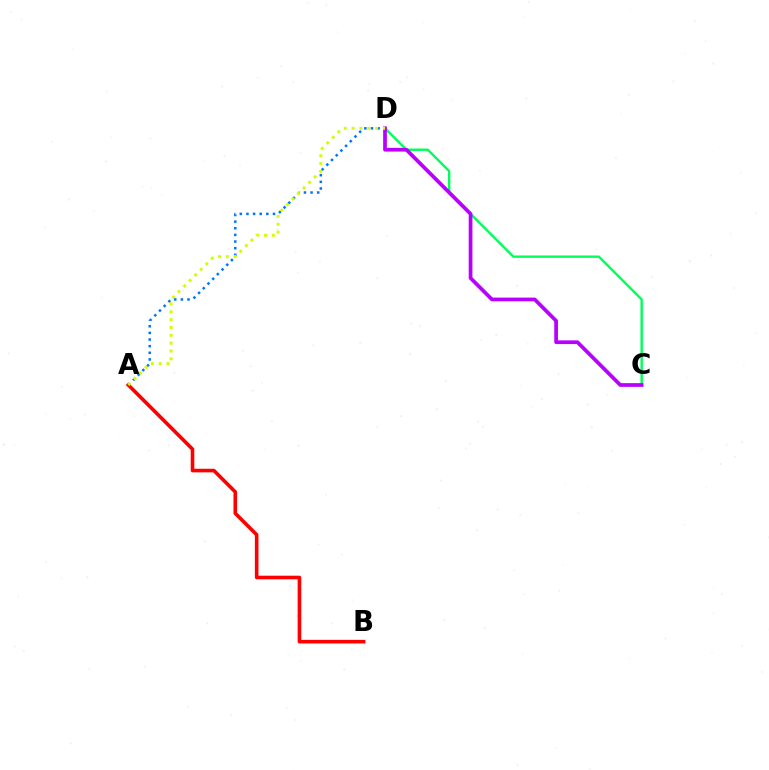{('C', 'D'): [{'color': '#00ff5c', 'line_style': 'solid', 'thickness': 1.73}, {'color': '#b900ff', 'line_style': 'solid', 'thickness': 2.67}], ('A', 'D'): [{'color': '#0074ff', 'line_style': 'dotted', 'thickness': 1.8}, {'color': '#d1ff00', 'line_style': 'dotted', 'thickness': 2.13}], ('A', 'B'): [{'color': '#ff0000', 'line_style': 'solid', 'thickness': 2.6}]}